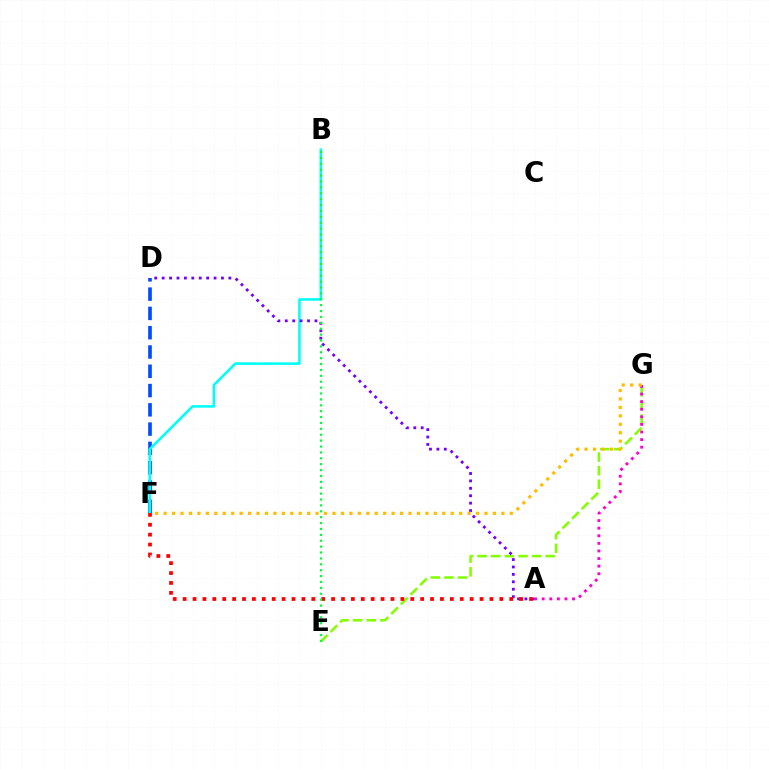{('D', 'F'): [{'color': '#004bff', 'line_style': 'dashed', 'thickness': 2.62}], ('E', 'G'): [{'color': '#84ff00', 'line_style': 'dashed', 'thickness': 1.85}], ('B', 'F'): [{'color': '#00fff6', 'line_style': 'solid', 'thickness': 1.83}], ('A', 'G'): [{'color': '#ff00cf', 'line_style': 'dotted', 'thickness': 2.06}], ('A', 'D'): [{'color': '#7200ff', 'line_style': 'dotted', 'thickness': 2.01}], ('A', 'F'): [{'color': '#ff0000', 'line_style': 'dotted', 'thickness': 2.69}], ('B', 'E'): [{'color': '#00ff39', 'line_style': 'dotted', 'thickness': 1.6}], ('F', 'G'): [{'color': '#ffbd00', 'line_style': 'dotted', 'thickness': 2.29}]}